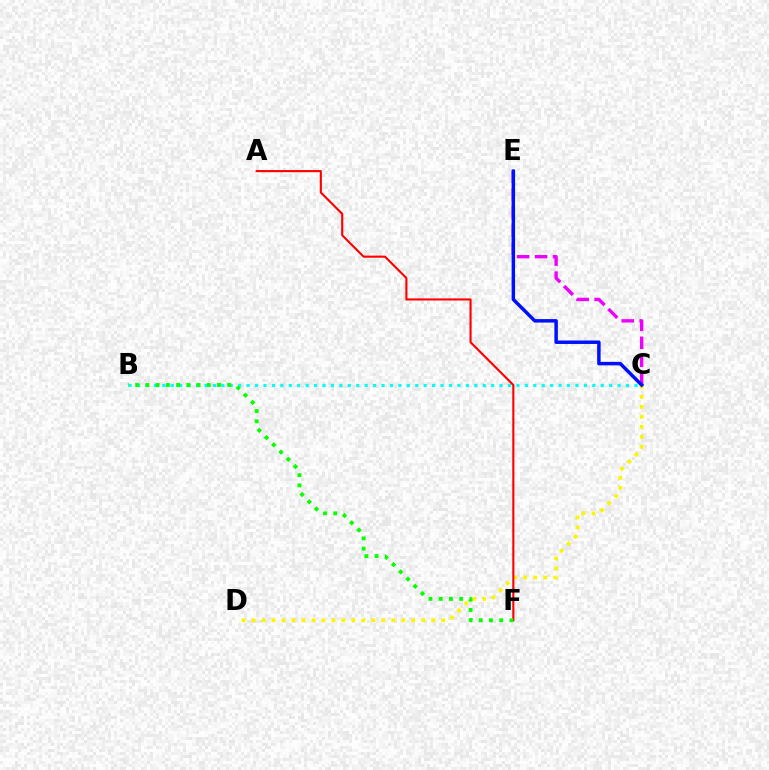{('B', 'C'): [{'color': '#00fff6', 'line_style': 'dotted', 'thickness': 2.29}], ('C', 'E'): [{'color': '#ee00ff', 'line_style': 'dashed', 'thickness': 2.44}, {'color': '#0010ff', 'line_style': 'solid', 'thickness': 2.5}], ('C', 'D'): [{'color': '#fcf500', 'line_style': 'dotted', 'thickness': 2.71}], ('A', 'F'): [{'color': '#ff0000', 'line_style': 'solid', 'thickness': 1.52}], ('B', 'F'): [{'color': '#08ff00', 'line_style': 'dotted', 'thickness': 2.78}]}